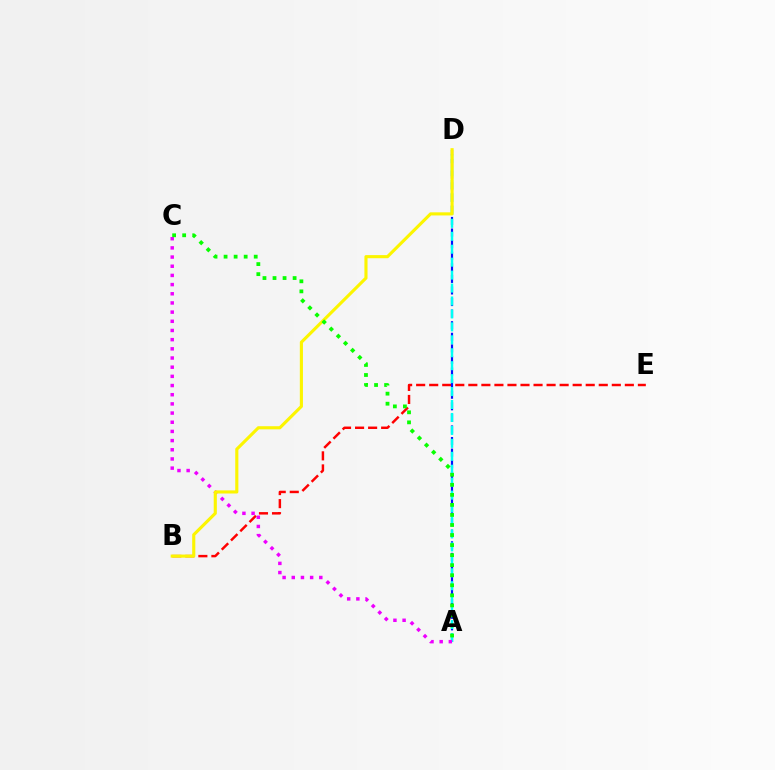{('B', 'E'): [{'color': '#ff0000', 'line_style': 'dashed', 'thickness': 1.77}], ('A', 'D'): [{'color': '#0010ff', 'line_style': 'dashed', 'thickness': 1.57}, {'color': '#00fff6', 'line_style': 'dashed', 'thickness': 1.76}], ('A', 'C'): [{'color': '#ee00ff', 'line_style': 'dotted', 'thickness': 2.49}, {'color': '#08ff00', 'line_style': 'dotted', 'thickness': 2.73}], ('B', 'D'): [{'color': '#fcf500', 'line_style': 'solid', 'thickness': 2.25}]}